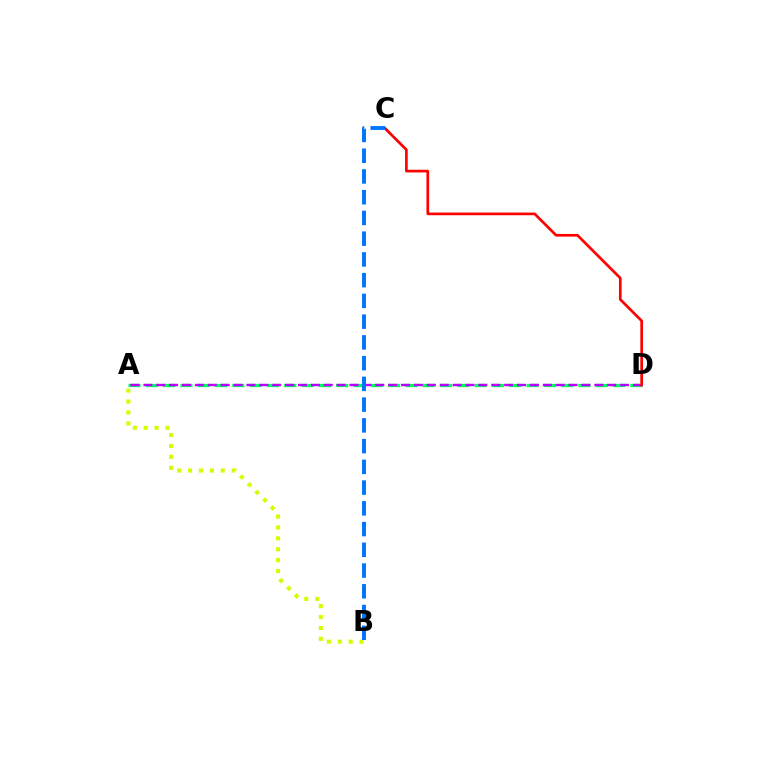{('A', 'B'): [{'color': '#d1ff00', 'line_style': 'dotted', 'thickness': 2.96}], ('A', 'D'): [{'color': '#00ff5c', 'line_style': 'dashed', 'thickness': 2.35}, {'color': '#b900ff', 'line_style': 'dashed', 'thickness': 1.75}], ('C', 'D'): [{'color': '#ff0000', 'line_style': 'solid', 'thickness': 1.93}], ('B', 'C'): [{'color': '#0074ff', 'line_style': 'dashed', 'thickness': 2.82}]}